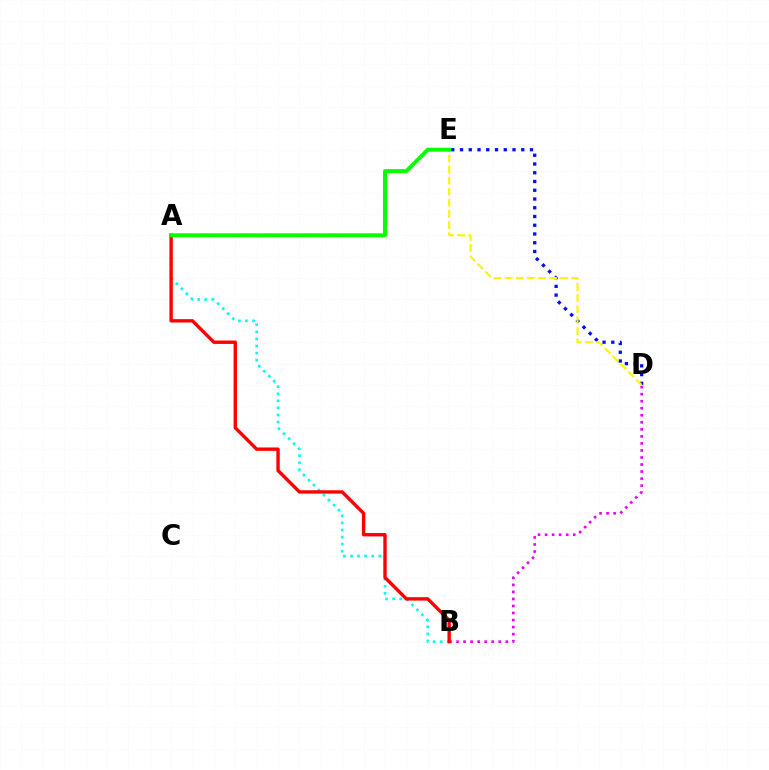{('A', 'B'): [{'color': '#00fff6', 'line_style': 'dotted', 'thickness': 1.92}, {'color': '#ff0000', 'line_style': 'solid', 'thickness': 2.44}], ('D', 'E'): [{'color': '#0010ff', 'line_style': 'dotted', 'thickness': 2.38}, {'color': '#fcf500', 'line_style': 'dashed', 'thickness': 1.51}], ('B', 'D'): [{'color': '#ee00ff', 'line_style': 'dotted', 'thickness': 1.91}], ('A', 'E'): [{'color': '#08ff00', 'line_style': 'solid', 'thickness': 2.86}]}